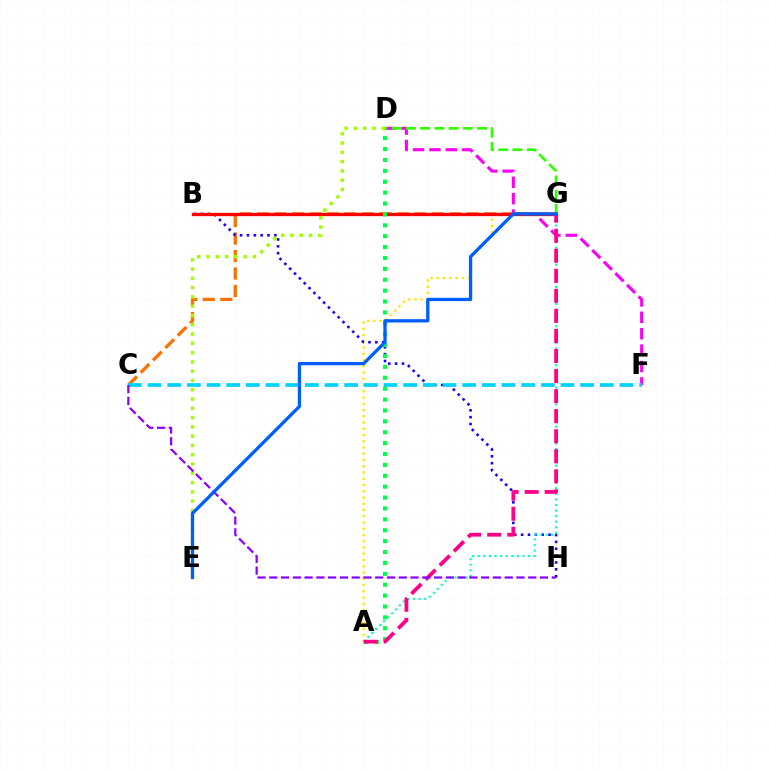{('D', 'F'): [{'color': '#fa00f9', 'line_style': 'dashed', 'thickness': 2.23}], ('A', 'G'): [{'color': '#ffe600', 'line_style': 'dotted', 'thickness': 1.7}, {'color': '#00ffbb', 'line_style': 'dotted', 'thickness': 1.52}, {'color': '#ff0088', 'line_style': 'dashed', 'thickness': 2.72}], ('C', 'G'): [{'color': '#ff7000', 'line_style': 'dashed', 'thickness': 2.37}], ('D', 'G'): [{'color': '#31ff00', 'line_style': 'dashed', 'thickness': 1.93}], ('B', 'H'): [{'color': '#1900ff', 'line_style': 'dotted', 'thickness': 1.86}], ('B', 'G'): [{'color': '#ff0000', 'line_style': 'solid', 'thickness': 2.37}], ('A', 'D'): [{'color': '#00ff45', 'line_style': 'dotted', 'thickness': 2.96}], ('C', 'F'): [{'color': '#00d3ff', 'line_style': 'dashed', 'thickness': 2.67}], ('D', 'E'): [{'color': '#a2ff00', 'line_style': 'dotted', 'thickness': 2.52}], ('C', 'H'): [{'color': '#8a00ff', 'line_style': 'dashed', 'thickness': 1.6}], ('E', 'G'): [{'color': '#005dff', 'line_style': 'solid', 'thickness': 2.37}]}